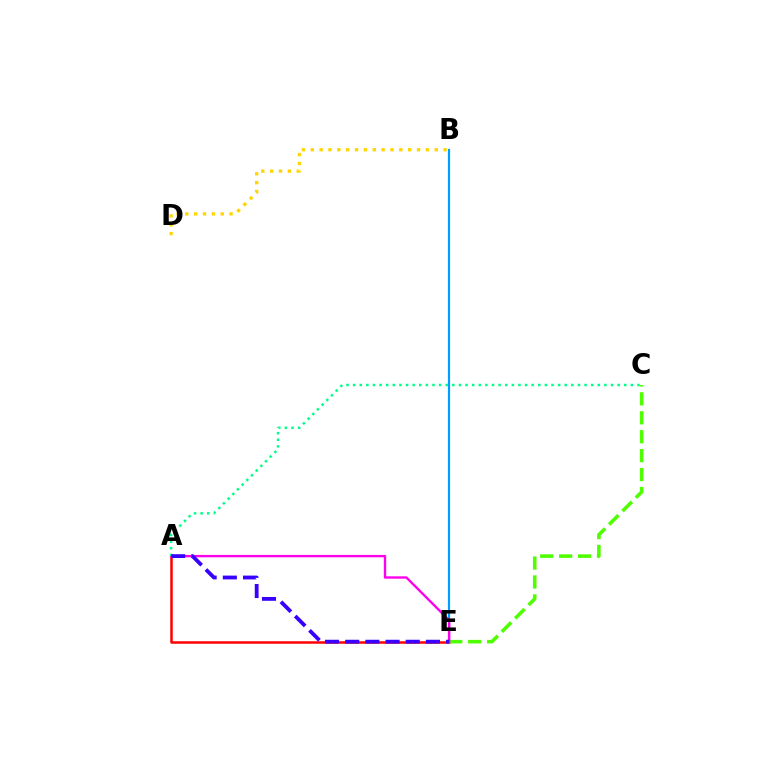{('A', 'E'): [{'color': '#ff0000', 'line_style': 'solid', 'thickness': 1.8}, {'color': '#ff00ed', 'line_style': 'solid', 'thickness': 1.71}, {'color': '#3700ff', 'line_style': 'dashed', 'thickness': 2.74}], ('B', 'E'): [{'color': '#009eff', 'line_style': 'solid', 'thickness': 1.59}], ('C', 'E'): [{'color': '#4fff00', 'line_style': 'dashed', 'thickness': 2.57}], ('A', 'C'): [{'color': '#00ff86', 'line_style': 'dotted', 'thickness': 1.8}], ('B', 'D'): [{'color': '#ffd500', 'line_style': 'dotted', 'thickness': 2.41}]}